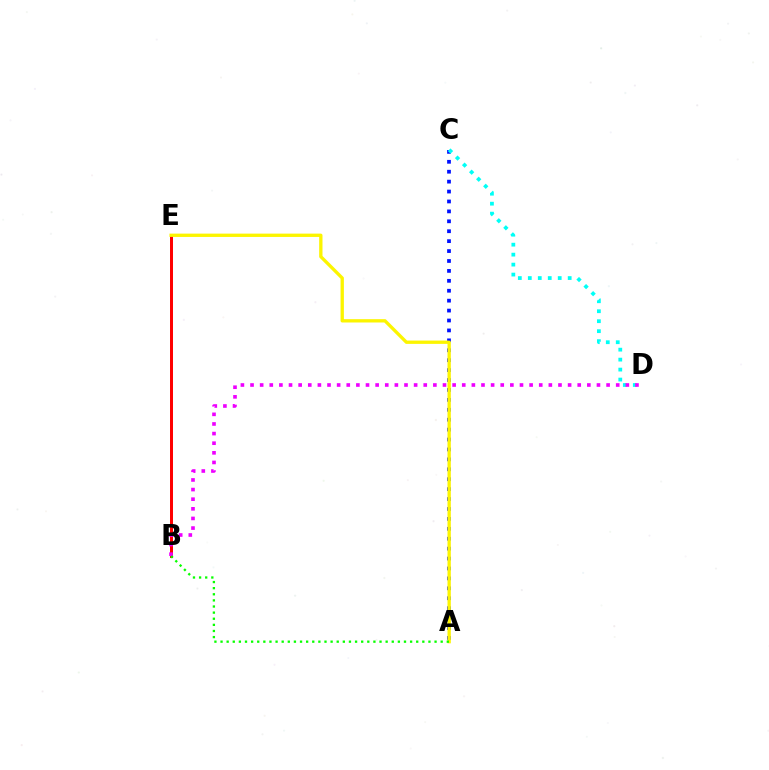{('A', 'C'): [{'color': '#0010ff', 'line_style': 'dotted', 'thickness': 2.7}], ('B', 'E'): [{'color': '#ff0000', 'line_style': 'solid', 'thickness': 2.15}], ('A', 'E'): [{'color': '#fcf500', 'line_style': 'solid', 'thickness': 2.39}], ('C', 'D'): [{'color': '#00fff6', 'line_style': 'dotted', 'thickness': 2.71}], ('B', 'D'): [{'color': '#ee00ff', 'line_style': 'dotted', 'thickness': 2.61}], ('A', 'B'): [{'color': '#08ff00', 'line_style': 'dotted', 'thickness': 1.66}]}